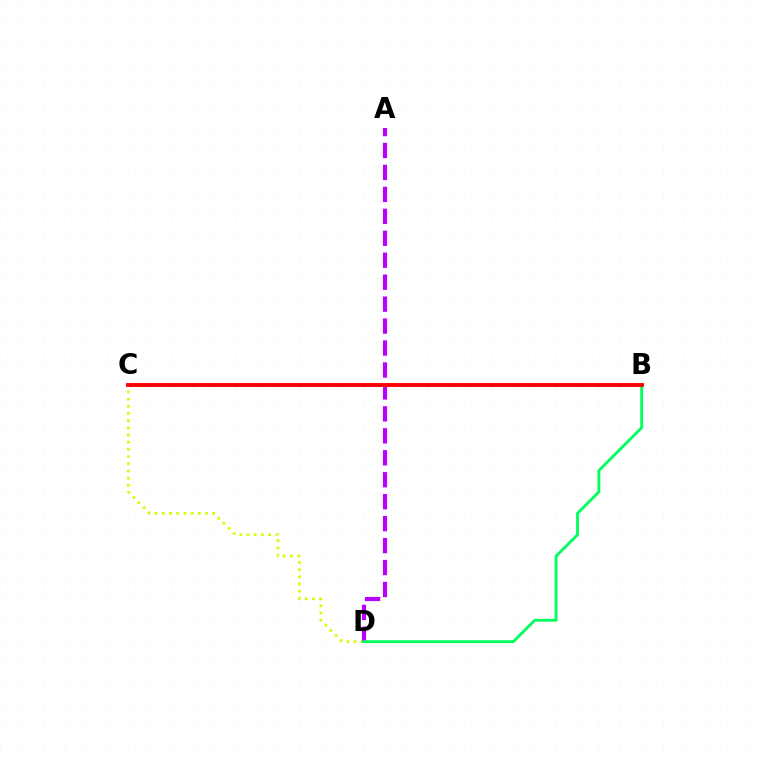{('B', 'C'): [{'color': '#0074ff', 'line_style': 'dotted', 'thickness': 2.19}, {'color': '#ff0000', 'line_style': 'solid', 'thickness': 2.79}], ('C', 'D'): [{'color': '#d1ff00', 'line_style': 'dotted', 'thickness': 1.96}], ('A', 'D'): [{'color': '#b900ff', 'line_style': 'dashed', 'thickness': 2.98}], ('B', 'D'): [{'color': '#00ff5c', 'line_style': 'solid', 'thickness': 2.03}]}